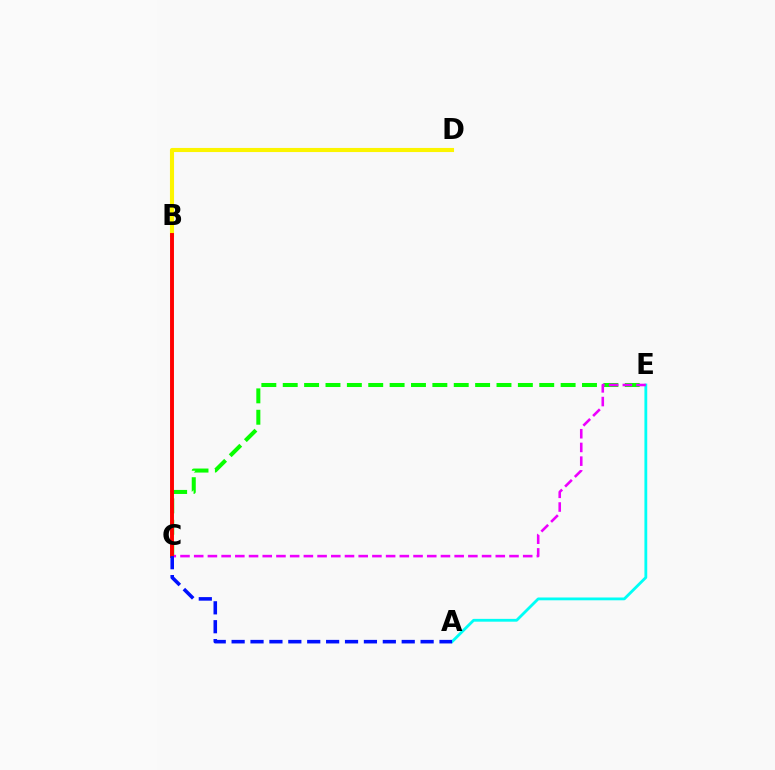{('B', 'D'): [{'color': '#fcf500', 'line_style': 'solid', 'thickness': 2.96}], ('C', 'E'): [{'color': '#08ff00', 'line_style': 'dashed', 'thickness': 2.9}, {'color': '#ee00ff', 'line_style': 'dashed', 'thickness': 1.86}], ('A', 'E'): [{'color': '#00fff6', 'line_style': 'solid', 'thickness': 2.03}], ('B', 'C'): [{'color': '#ff0000', 'line_style': 'solid', 'thickness': 2.82}], ('A', 'C'): [{'color': '#0010ff', 'line_style': 'dashed', 'thickness': 2.57}]}